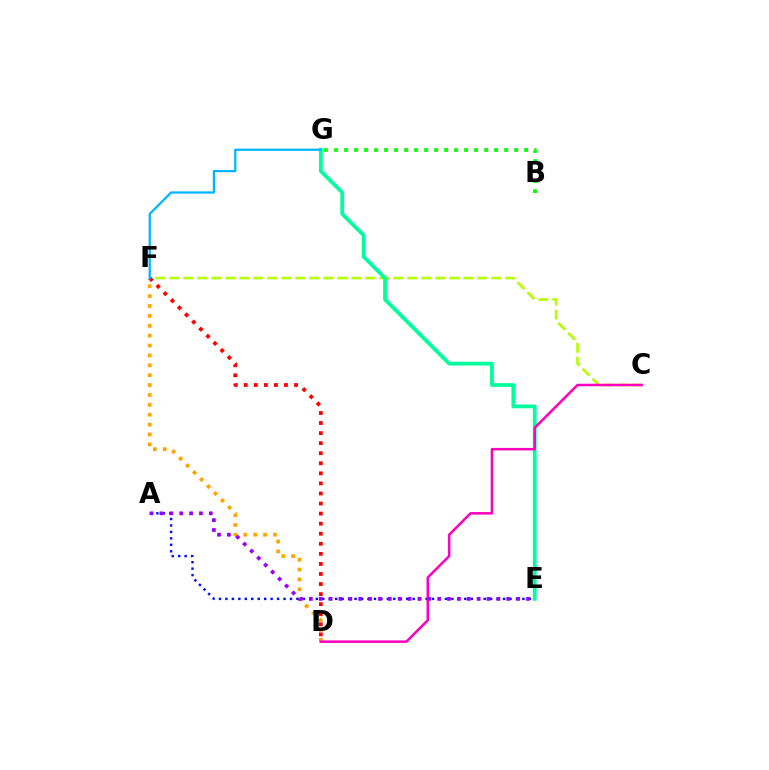{('C', 'F'): [{'color': '#b3ff00', 'line_style': 'dashed', 'thickness': 1.9}], ('D', 'F'): [{'color': '#ff0000', 'line_style': 'dotted', 'thickness': 2.73}, {'color': '#ffa500', 'line_style': 'dotted', 'thickness': 2.69}], ('A', 'E'): [{'color': '#0010ff', 'line_style': 'dotted', 'thickness': 1.75}, {'color': '#9b00ff', 'line_style': 'dotted', 'thickness': 2.68}], ('E', 'G'): [{'color': '#00ff9d', 'line_style': 'solid', 'thickness': 2.72}], ('B', 'G'): [{'color': '#08ff00', 'line_style': 'dotted', 'thickness': 2.72}], ('C', 'D'): [{'color': '#ff00bd', 'line_style': 'solid', 'thickness': 1.82}], ('F', 'G'): [{'color': '#00b5ff', 'line_style': 'solid', 'thickness': 1.61}]}